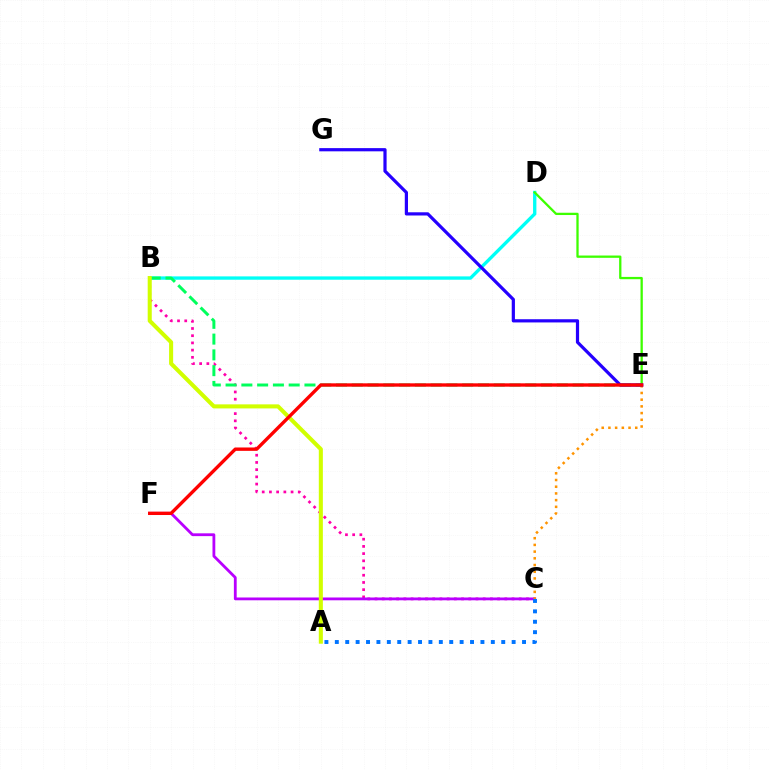{('B', 'C'): [{'color': '#ff00ac', 'line_style': 'dotted', 'thickness': 1.96}], ('C', 'F'): [{'color': '#b900ff', 'line_style': 'solid', 'thickness': 2.02}], ('C', 'E'): [{'color': '#ff9400', 'line_style': 'dotted', 'thickness': 1.82}], ('B', 'D'): [{'color': '#00fff6', 'line_style': 'solid', 'thickness': 2.4}], ('B', 'E'): [{'color': '#00ff5c', 'line_style': 'dashed', 'thickness': 2.14}], ('D', 'E'): [{'color': '#3dff00', 'line_style': 'solid', 'thickness': 1.65}], ('E', 'G'): [{'color': '#2500ff', 'line_style': 'solid', 'thickness': 2.31}], ('A', 'B'): [{'color': '#d1ff00', 'line_style': 'solid', 'thickness': 2.92}], ('A', 'C'): [{'color': '#0074ff', 'line_style': 'dotted', 'thickness': 2.83}], ('E', 'F'): [{'color': '#ff0000', 'line_style': 'solid', 'thickness': 2.43}]}